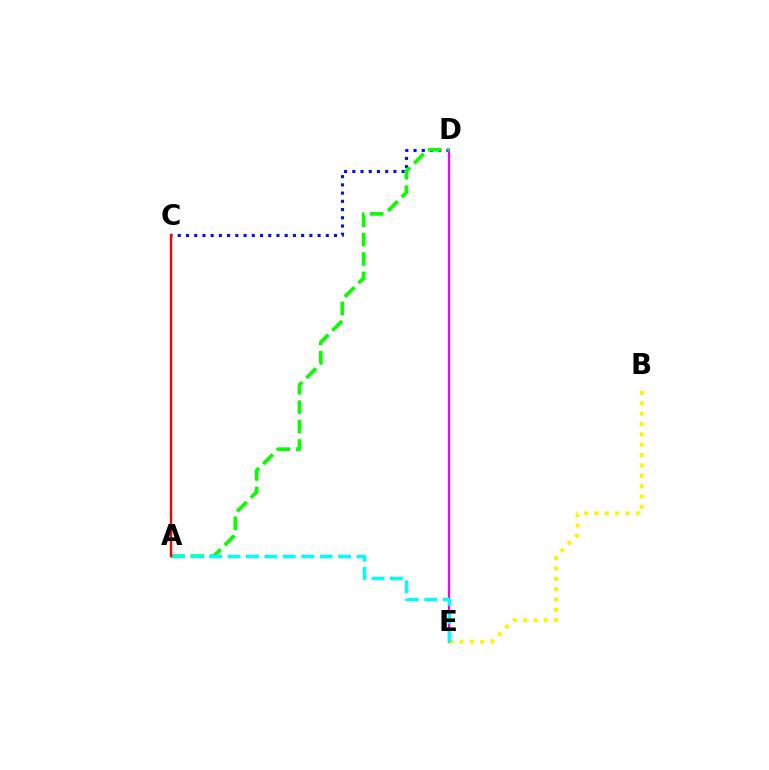{('C', 'D'): [{'color': '#0010ff', 'line_style': 'dotted', 'thickness': 2.23}], ('D', 'E'): [{'color': '#ee00ff', 'line_style': 'solid', 'thickness': 1.61}], ('B', 'E'): [{'color': '#fcf500', 'line_style': 'dotted', 'thickness': 2.81}], ('A', 'D'): [{'color': '#08ff00', 'line_style': 'dashed', 'thickness': 2.64}], ('A', 'E'): [{'color': '#00fff6', 'line_style': 'dashed', 'thickness': 2.51}], ('A', 'C'): [{'color': '#ff0000', 'line_style': 'solid', 'thickness': 1.73}]}